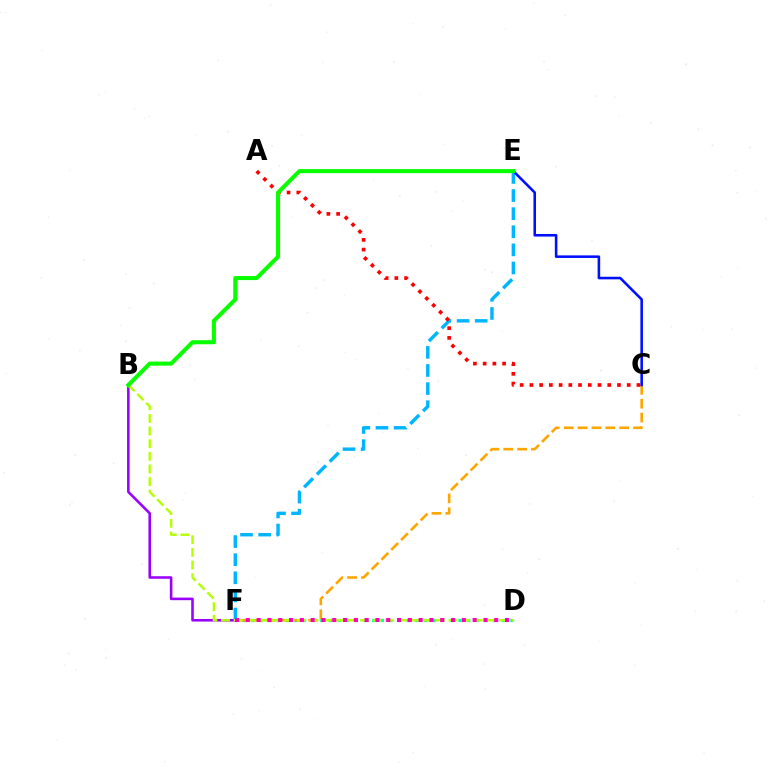{('B', 'F'): [{'color': '#9b00ff', 'line_style': 'solid', 'thickness': 1.85}], ('E', 'F'): [{'color': '#00b5ff', 'line_style': 'dashed', 'thickness': 2.46}], ('D', 'F'): [{'color': '#00ff9d', 'line_style': 'dotted', 'thickness': 2.35}, {'color': '#ff00bd', 'line_style': 'dotted', 'thickness': 2.93}], ('A', 'C'): [{'color': '#ff0000', 'line_style': 'dotted', 'thickness': 2.64}], ('C', 'F'): [{'color': '#ffa500', 'line_style': 'dashed', 'thickness': 1.88}], ('B', 'D'): [{'color': '#b3ff00', 'line_style': 'dashed', 'thickness': 1.72}], ('C', 'E'): [{'color': '#0010ff', 'line_style': 'solid', 'thickness': 1.86}], ('B', 'E'): [{'color': '#08ff00', 'line_style': 'solid', 'thickness': 2.92}]}